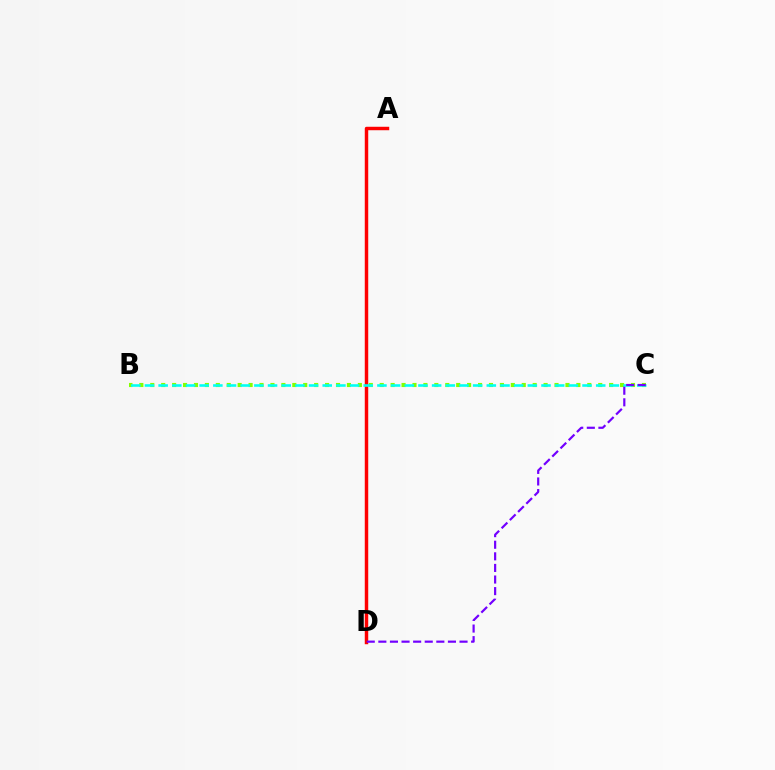{('A', 'D'): [{'color': '#ff0000', 'line_style': 'solid', 'thickness': 2.49}], ('B', 'C'): [{'color': '#84ff00', 'line_style': 'dotted', 'thickness': 2.97}, {'color': '#00fff6', 'line_style': 'dashed', 'thickness': 1.86}], ('C', 'D'): [{'color': '#7200ff', 'line_style': 'dashed', 'thickness': 1.58}]}